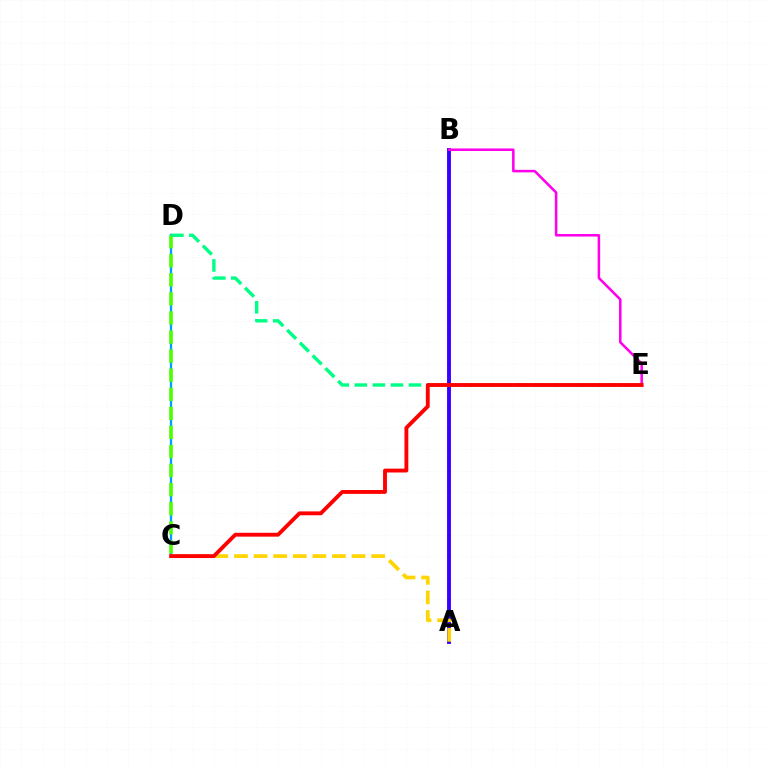{('A', 'B'): [{'color': '#3700ff', 'line_style': 'solid', 'thickness': 2.79}], ('C', 'D'): [{'color': '#009eff', 'line_style': 'solid', 'thickness': 1.67}, {'color': '#4fff00', 'line_style': 'dashed', 'thickness': 2.59}], ('B', 'E'): [{'color': '#ff00ed', 'line_style': 'solid', 'thickness': 1.83}], ('A', 'C'): [{'color': '#ffd500', 'line_style': 'dashed', 'thickness': 2.66}], ('D', 'E'): [{'color': '#00ff86', 'line_style': 'dashed', 'thickness': 2.45}], ('C', 'E'): [{'color': '#ff0000', 'line_style': 'solid', 'thickness': 2.78}]}